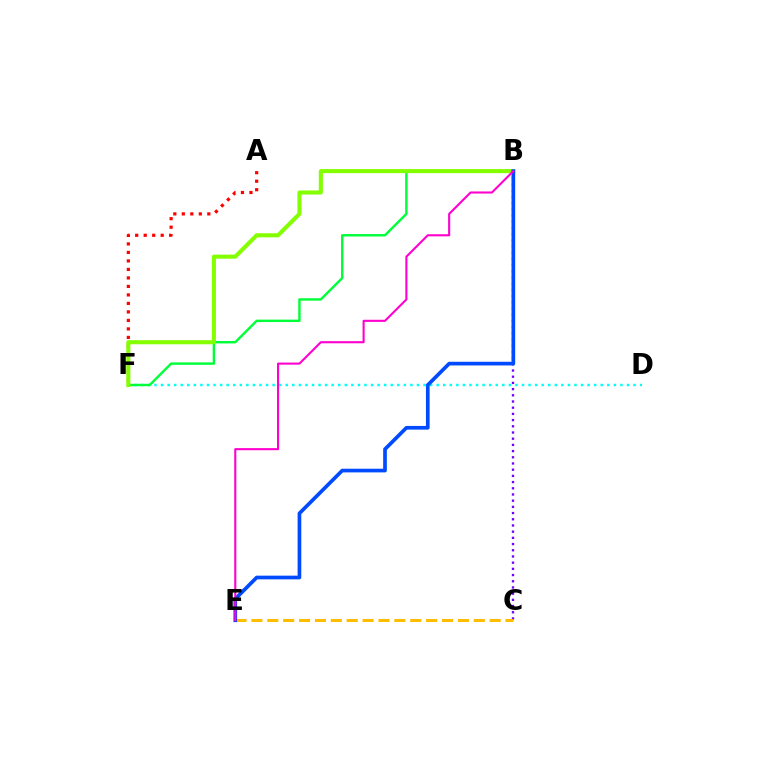{('D', 'F'): [{'color': '#00fff6', 'line_style': 'dotted', 'thickness': 1.78}], ('B', 'C'): [{'color': '#7200ff', 'line_style': 'dotted', 'thickness': 1.68}], ('C', 'E'): [{'color': '#ffbd00', 'line_style': 'dashed', 'thickness': 2.16}], ('B', 'F'): [{'color': '#00ff39', 'line_style': 'solid', 'thickness': 1.74}, {'color': '#84ff00', 'line_style': 'solid', 'thickness': 2.94}], ('A', 'F'): [{'color': '#ff0000', 'line_style': 'dotted', 'thickness': 2.31}], ('B', 'E'): [{'color': '#004bff', 'line_style': 'solid', 'thickness': 2.65}, {'color': '#ff00cf', 'line_style': 'solid', 'thickness': 1.51}]}